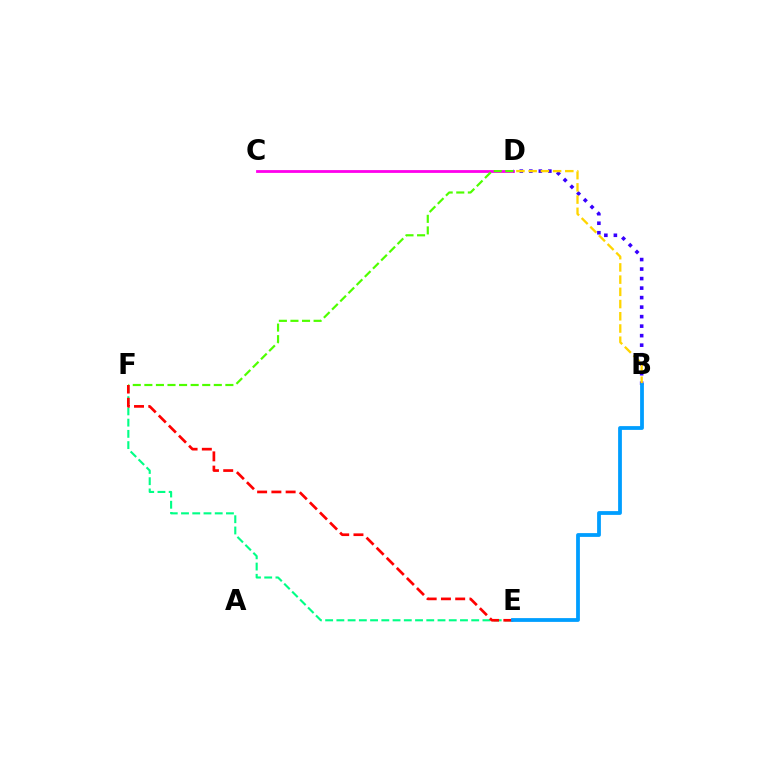{('C', 'D'): [{'color': '#ff00ed', 'line_style': 'solid', 'thickness': 2.01}], ('B', 'D'): [{'color': '#3700ff', 'line_style': 'dotted', 'thickness': 2.58}, {'color': '#ffd500', 'line_style': 'dashed', 'thickness': 1.66}], ('E', 'F'): [{'color': '#00ff86', 'line_style': 'dashed', 'thickness': 1.53}, {'color': '#ff0000', 'line_style': 'dashed', 'thickness': 1.94}], ('D', 'F'): [{'color': '#4fff00', 'line_style': 'dashed', 'thickness': 1.57}], ('B', 'E'): [{'color': '#009eff', 'line_style': 'solid', 'thickness': 2.72}]}